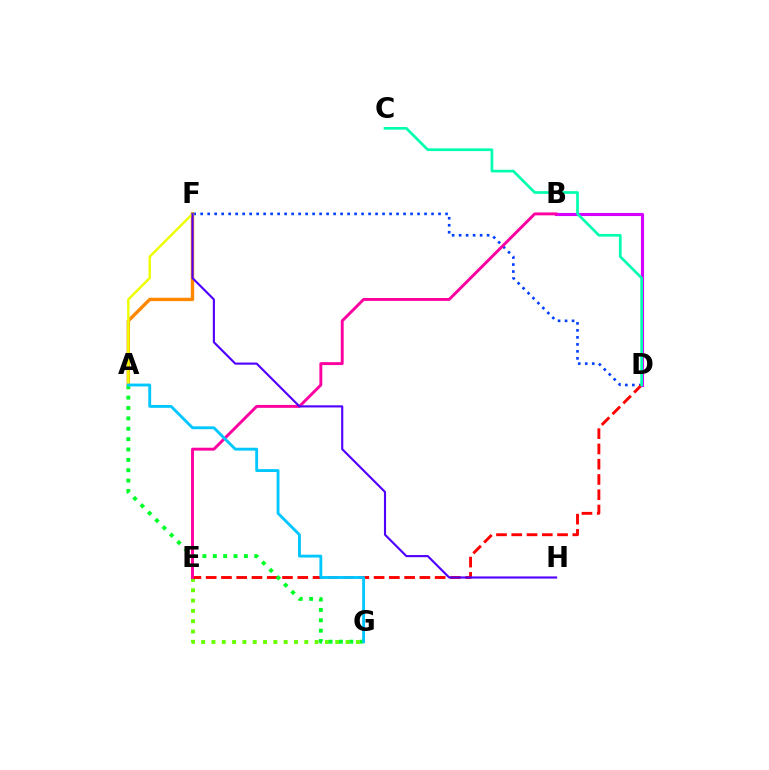{('D', 'F'): [{'color': '#003fff', 'line_style': 'dotted', 'thickness': 1.9}], ('E', 'G'): [{'color': '#66ff00', 'line_style': 'dotted', 'thickness': 2.8}], ('D', 'E'): [{'color': '#ff0000', 'line_style': 'dashed', 'thickness': 2.07}], ('A', 'F'): [{'color': '#ff8800', 'line_style': 'solid', 'thickness': 2.44}, {'color': '#eeff00', 'line_style': 'solid', 'thickness': 1.76}], ('A', 'G'): [{'color': '#00ff27', 'line_style': 'dotted', 'thickness': 2.82}, {'color': '#00c7ff', 'line_style': 'solid', 'thickness': 2.06}], ('B', 'D'): [{'color': '#d600ff', 'line_style': 'solid', 'thickness': 2.24}], ('B', 'E'): [{'color': '#ff00a0', 'line_style': 'solid', 'thickness': 2.1}], ('C', 'D'): [{'color': '#00ffaf', 'line_style': 'solid', 'thickness': 1.93}], ('F', 'H'): [{'color': '#4f00ff', 'line_style': 'solid', 'thickness': 1.53}]}